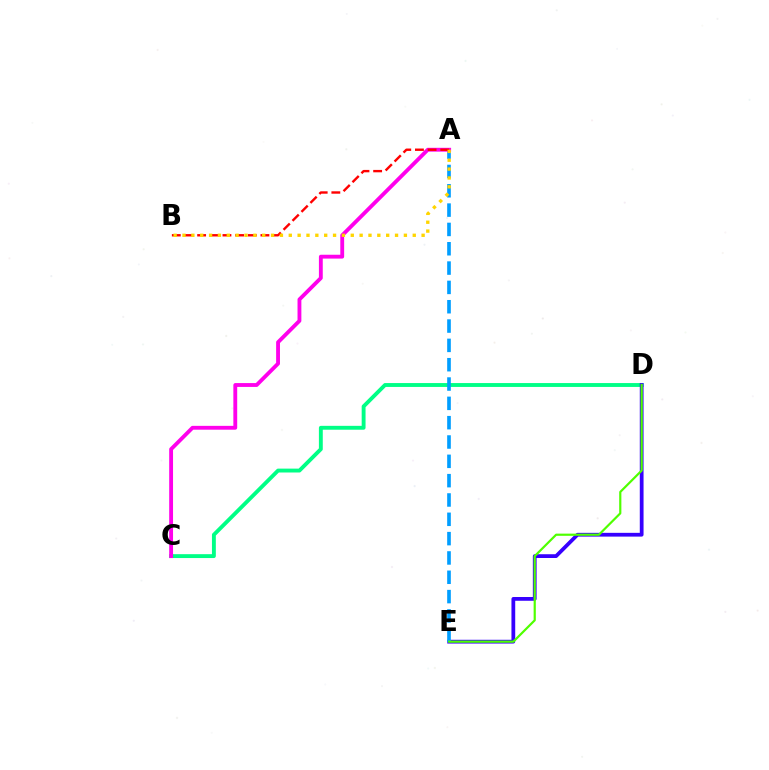{('C', 'D'): [{'color': '#00ff86', 'line_style': 'solid', 'thickness': 2.79}], ('D', 'E'): [{'color': '#3700ff', 'line_style': 'solid', 'thickness': 2.71}, {'color': '#4fff00', 'line_style': 'solid', 'thickness': 1.58}], ('A', 'E'): [{'color': '#009eff', 'line_style': 'dashed', 'thickness': 2.63}], ('A', 'C'): [{'color': '#ff00ed', 'line_style': 'solid', 'thickness': 2.77}], ('A', 'B'): [{'color': '#ff0000', 'line_style': 'dashed', 'thickness': 1.72}, {'color': '#ffd500', 'line_style': 'dotted', 'thickness': 2.41}]}